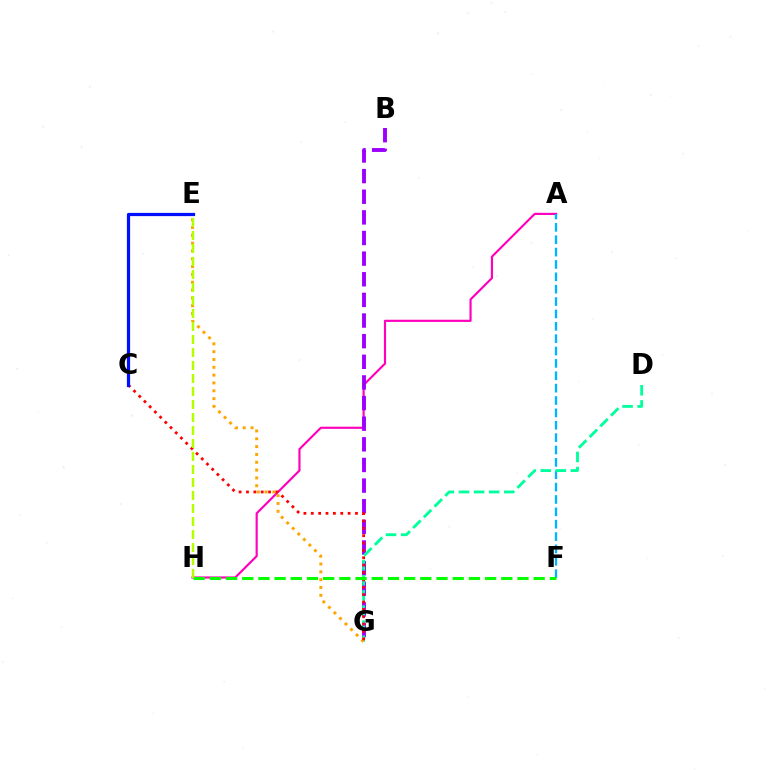{('A', 'H'): [{'color': '#ff00bd', 'line_style': 'solid', 'thickness': 1.56}], ('A', 'F'): [{'color': '#00b5ff', 'line_style': 'dashed', 'thickness': 1.68}], ('B', 'G'): [{'color': '#9b00ff', 'line_style': 'dashed', 'thickness': 2.8}], ('D', 'G'): [{'color': '#00ff9d', 'line_style': 'dashed', 'thickness': 2.05}], ('E', 'G'): [{'color': '#ffa500', 'line_style': 'dotted', 'thickness': 2.13}], ('C', 'G'): [{'color': '#ff0000', 'line_style': 'dotted', 'thickness': 2.0}], ('F', 'H'): [{'color': '#08ff00', 'line_style': 'dashed', 'thickness': 2.2}], ('E', 'H'): [{'color': '#b3ff00', 'line_style': 'dashed', 'thickness': 1.77}], ('C', 'E'): [{'color': '#0010ff', 'line_style': 'solid', 'thickness': 2.32}]}